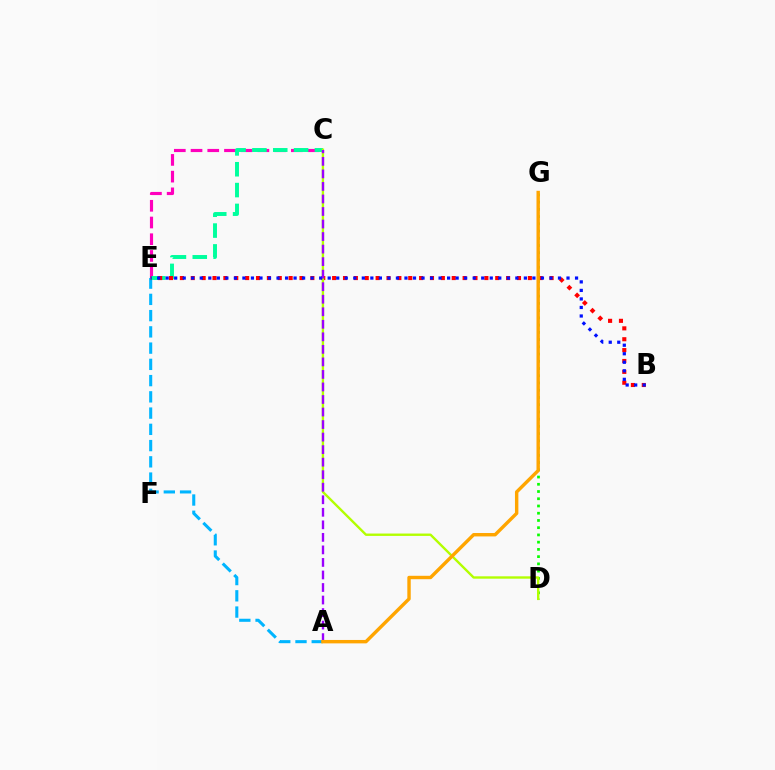{('C', 'E'): [{'color': '#ff00bd', 'line_style': 'dashed', 'thickness': 2.27}, {'color': '#00ff9d', 'line_style': 'dashed', 'thickness': 2.83}], ('A', 'E'): [{'color': '#00b5ff', 'line_style': 'dashed', 'thickness': 2.21}], ('D', 'G'): [{'color': '#08ff00', 'line_style': 'dotted', 'thickness': 1.97}], ('B', 'E'): [{'color': '#ff0000', 'line_style': 'dotted', 'thickness': 2.95}, {'color': '#0010ff', 'line_style': 'dotted', 'thickness': 2.32}], ('C', 'D'): [{'color': '#b3ff00', 'line_style': 'solid', 'thickness': 1.71}], ('A', 'C'): [{'color': '#9b00ff', 'line_style': 'dashed', 'thickness': 1.7}], ('A', 'G'): [{'color': '#ffa500', 'line_style': 'solid', 'thickness': 2.45}]}